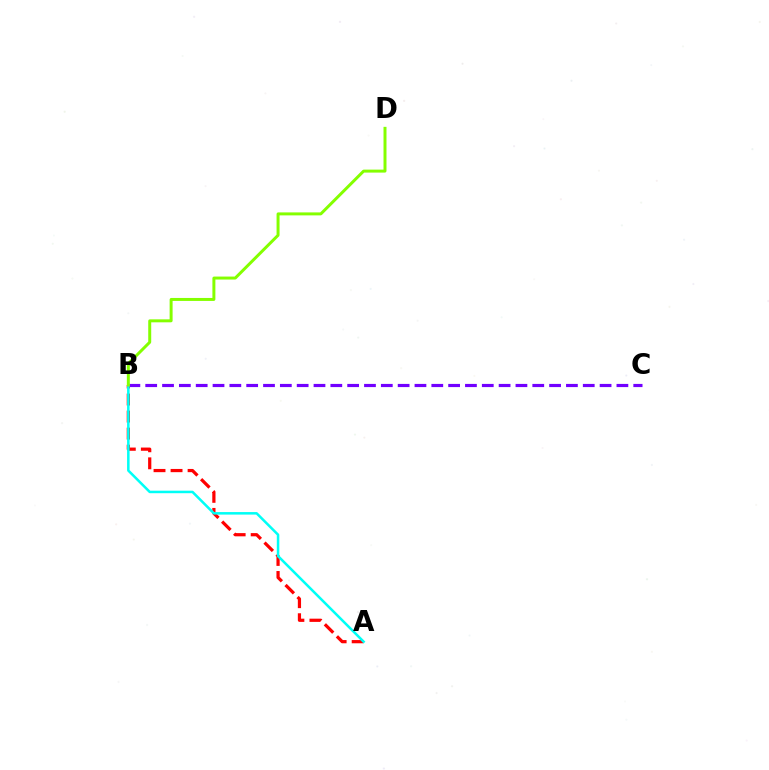{('A', 'B'): [{'color': '#ff0000', 'line_style': 'dashed', 'thickness': 2.31}, {'color': '#00fff6', 'line_style': 'solid', 'thickness': 1.82}], ('B', 'C'): [{'color': '#7200ff', 'line_style': 'dashed', 'thickness': 2.29}], ('B', 'D'): [{'color': '#84ff00', 'line_style': 'solid', 'thickness': 2.14}]}